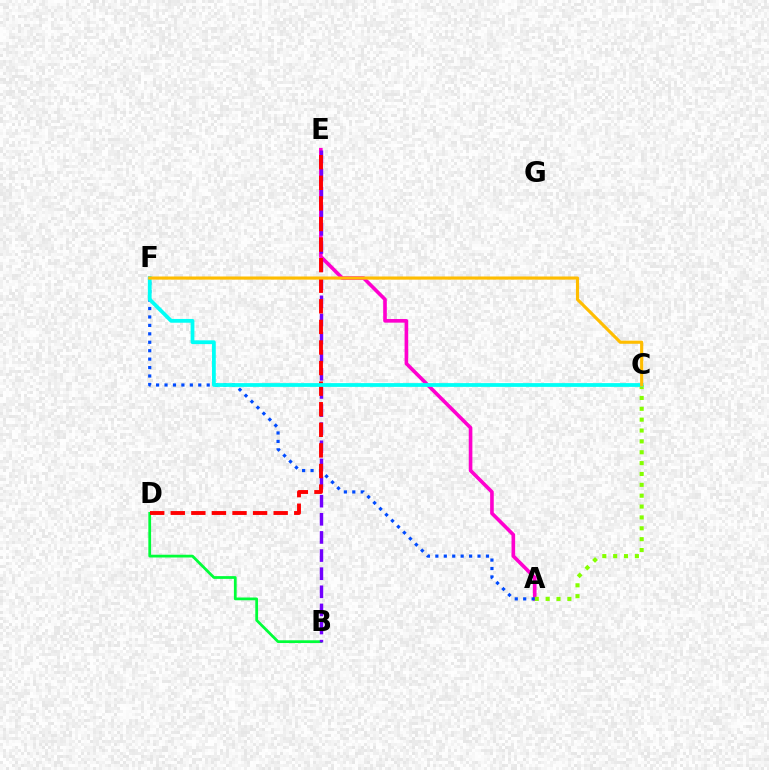{('A', 'E'): [{'color': '#ff00cf', 'line_style': 'solid', 'thickness': 2.61}], ('B', 'D'): [{'color': '#00ff39', 'line_style': 'solid', 'thickness': 1.99}], ('A', 'C'): [{'color': '#84ff00', 'line_style': 'dotted', 'thickness': 2.95}], ('B', 'E'): [{'color': '#7200ff', 'line_style': 'dashed', 'thickness': 2.46}], ('A', 'F'): [{'color': '#004bff', 'line_style': 'dotted', 'thickness': 2.29}], ('D', 'E'): [{'color': '#ff0000', 'line_style': 'dashed', 'thickness': 2.8}], ('C', 'F'): [{'color': '#00fff6', 'line_style': 'solid', 'thickness': 2.71}, {'color': '#ffbd00', 'line_style': 'solid', 'thickness': 2.26}]}